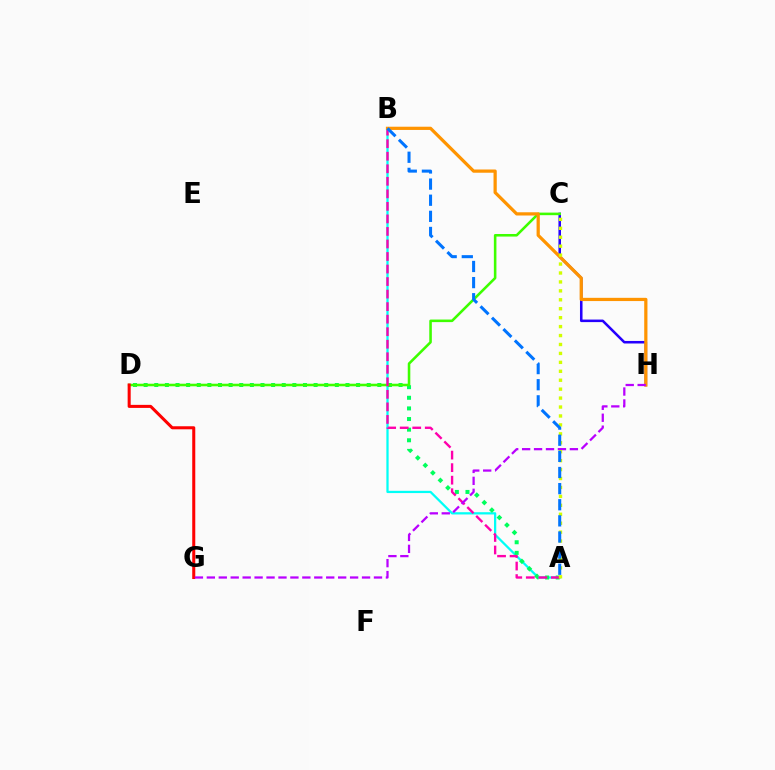{('A', 'B'): [{'color': '#00fff6', 'line_style': 'solid', 'thickness': 1.63}, {'color': '#ff00ac', 'line_style': 'dashed', 'thickness': 1.7}, {'color': '#0074ff', 'line_style': 'dashed', 'thickness': 2.19}], ('C', 'H'): [{'color': '#2500ff', 'line_style': 'solid', 'thickness': 1.83}], ('A', 'D'): [{'color': '#00ff5c', 'line_style': 'dotted', 'thickness': 2.89}], ('C', 'D'): [{'color': '#3dff00', 'line_style': 'solid', 'thickness': 1.85}], ('B', 'H'): [{'color': '#ff9400', 'line_style': 'solid', 'thickness': 2.33}], ('D', 'G'): [{'color': '#ff0000', 'line_style': 'solid', 'thickness': 2.19}], ('G', 'H'): [{'color': '#b900ff', 'line_style': 'dashed', 'thickness': 1.62}], ('A', 'C'): [{'color': '#d1ff00', 'line_style': 'dotted', 'thickness': 2.43}]}